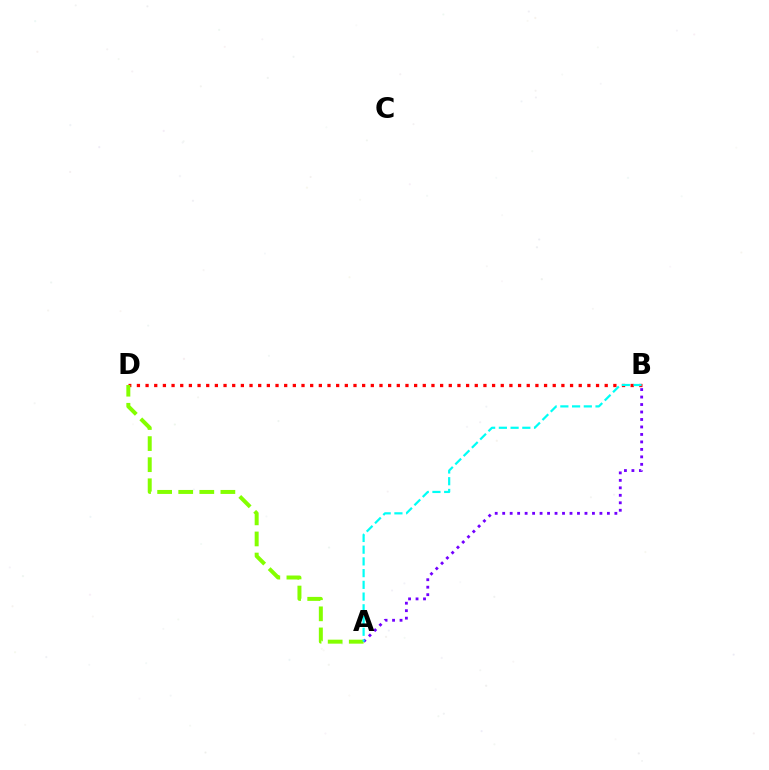{('B', 'D'): [{'color': '#ff0000', 'line_style': 'dotted', 'thickness': 2.35}], ('A', 'D'): [{'color': '#84ff00', 'line_style': 'dashed', 'thickness': 2.86}], ('A', 'B'): [{'color': '#7200ff', 'line_style': 'dotted', 'thickness': 2.03}, {'color': '#00fff6', 'line_style': 'dashed', 'thickness': 1.59}]}